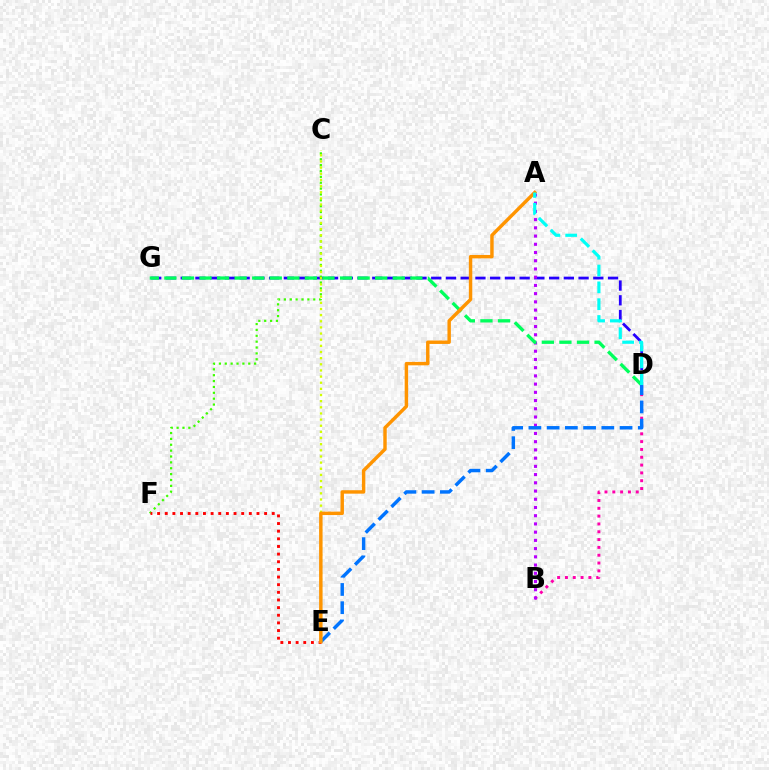{('D', 'G'): [{'color': '#2500ff', 'line_style': 'dashed', 'thickness': 2.0}, {'color': '#00ff5c', 'line_style': 'dashed', 'thickness': 2.39}], ('B', 'D'): [{'color': '#ff00ac', 'line_style': 'dotted', 'thickness': 2.12}], ('A', 'B'): [{'color': '#b900ff', 'line_style': 'dotted', 'thickness': 2.23}], ('D', 'E'): [{'color': '#0074ff', 'line_style': 'dashed', 'thickness': 2.48}], ('C', 'F'): [{'color': '#3dff00', 'line_style': 'dotted', 'thickness': 1.6}], ('C', 'E'): [{'color': '#d1ff00', 'line_style': 'dotted', 'thickness': 1.67}], ('E', 'F'): [{'color': '#ff0000', 'line_style': 'dotted', 'thickness': 2.08}], ('A', 'E'): [{'color': '#ff9400', 'line_style': 'solid', 'thickness': 2.47}], ('A', 'D'): [{'color': '#00fff6', 'line_style': 'dashed', 'thickness': 2.28}]}